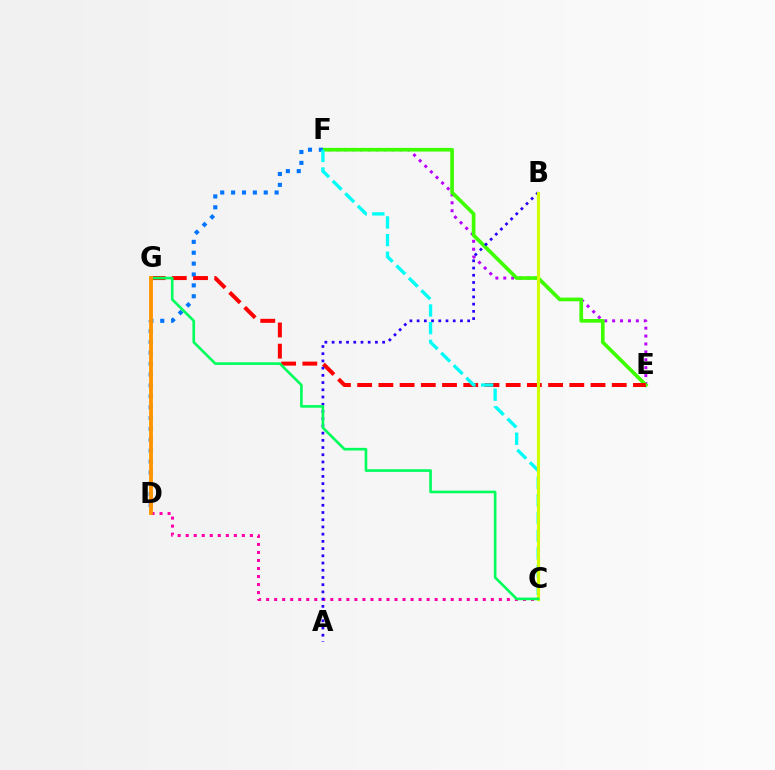{('C', 'D'): [{'color': '#ff00ac', 'line_style': 'dotted', 'thickness': 2.18}], ('E', 'F'): [{'color': '#b900ff', 'line_style': 'dotted', 'thickness': 2.15}, {'color': '#3dff00', 'line_style': 'solid', 'thickness': 2.65}], ('D', 'F'): [{'color': '#0074ff', 'line_style': 'dotted', 'thickness': 2.96}], ('E', 'G'): [{'color': '#ff0000', 'line_style': 'dashed', 'thickness': 2.88}], ('A', 'B'): [{'color': '#2500ff', 'line_style': 'dotted', 'thickness': 1.96}], ('C', 'F'): [{'color': '#00fff6', 'line_style': 'dashed', 'thickness': 2.4}], ('B', 'C'): [{'color': '#d1ff00', 'line_style': 'solid', 'thickness': 2.25}], ('C', 'G'): [{'color': '#00ff5c', 'line_style': 'solid', 'thickness': 1.9}], ('D', 'G'): [{'color': '#ff9400', 'line_style': 'solid', 'thickness': 2.76}]}